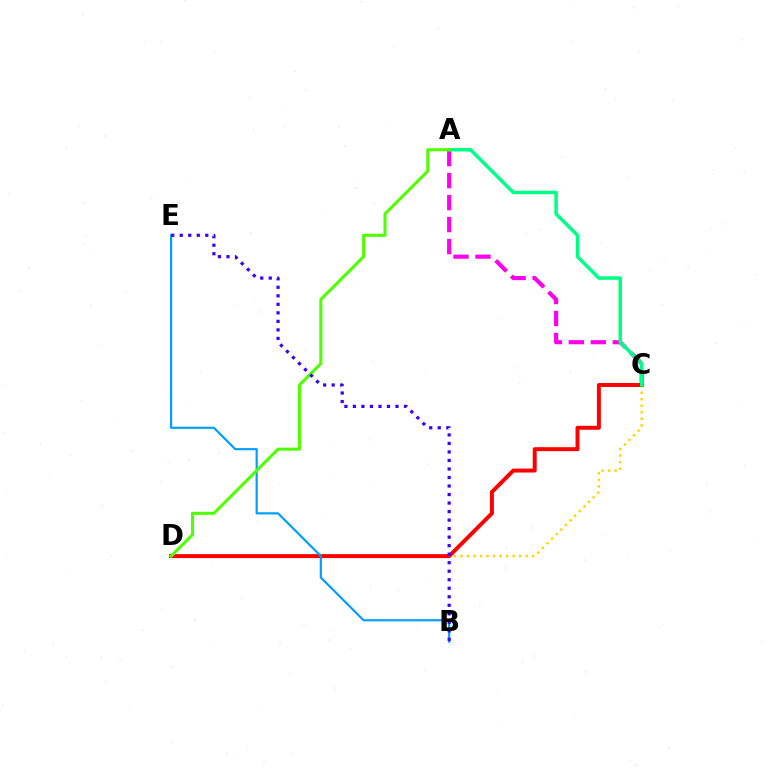{('A', 'C'): [{'color': '#ff00ed', 'line_style': 'dashed', 'thickness': 2.99}, {'color': '#00ff86', 'line_style': 'solid', 'thickness': 2.53}], ('C', 'D'): [{'color': '#ffd500', 'line_style': 'dotted', 'thickness': 1.77}, {'color': '#ff0000', 'line_style': 'solid', 'thickness': 2.84}], ('B', 'E'): [{'color': '#009eff', 'line_style': 'solid', 'thickness': 1.57}, {'color': '#3700ff', 'line_style': 'dotted', 'thickness': 2.31}], ('A', 'D'): [{'color': '#4fff00', 'line_style': 'solid', 'thickness': 2.19}]}